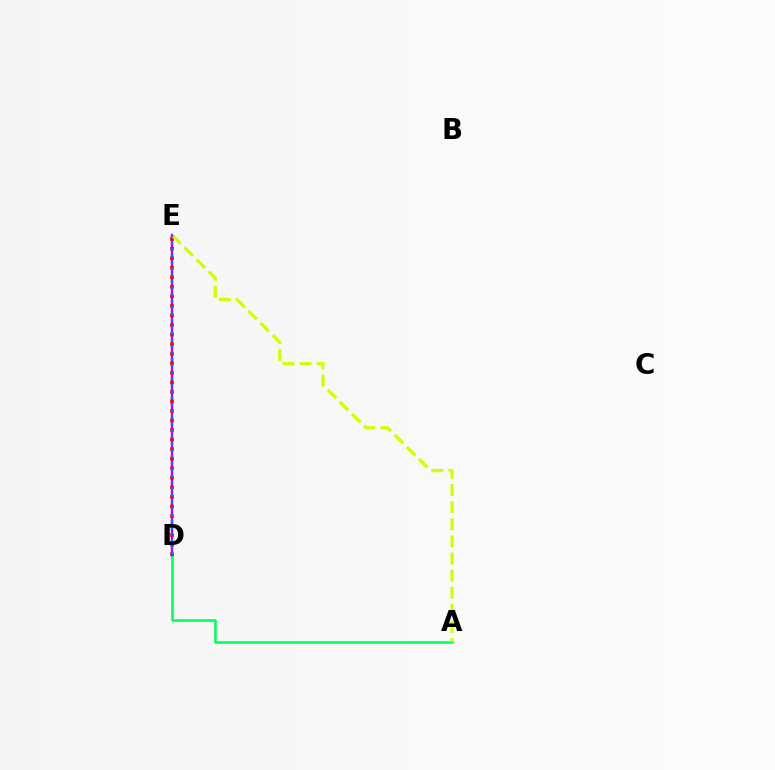{('D', 'E'): [{'color': '#b900ff', 'line_style': 'solid', 'thickness': 1.68}, {'color': '#ff0000', 'line_style': 'dotted', 'thickness': 2.59}, {'color': '#0074ff', 'line_style': 'dotted', 'thickness': 1.76}], ('A', 'D'): [{'color': '#00ff5c', 'line_style': 'solid', 'thickness': 1.84}], ('A', 'E'): [{'color': '#d1ff00', 'line_style': 'dashed', 'thickness': 2.33}]}